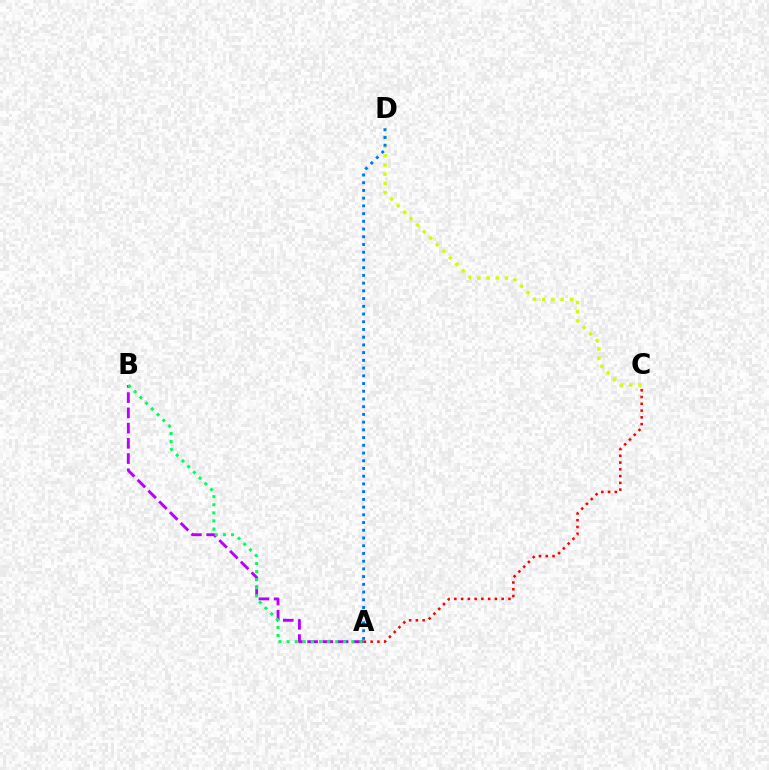{('C', 'D'): [{'color': '#d1ff00', 'line_style': 'dotted', 'thickness': 2.5}], ('A', 'B'): [{'color': '#b900ff', 'line_style': 'dashed', 'thickness': 2.07}, {'color': '#00ff5c', 'line_style': 'dotted', 'thickness': 2.2}], ('A', 'C'): [{'color': '#ff0000', 'line_style': 'dotted', 'thickness': 1.84}], ('A', 'D'): [{'color': '#0074ff', 'line_style': 'dotted', 'thickness': 2.1}]}